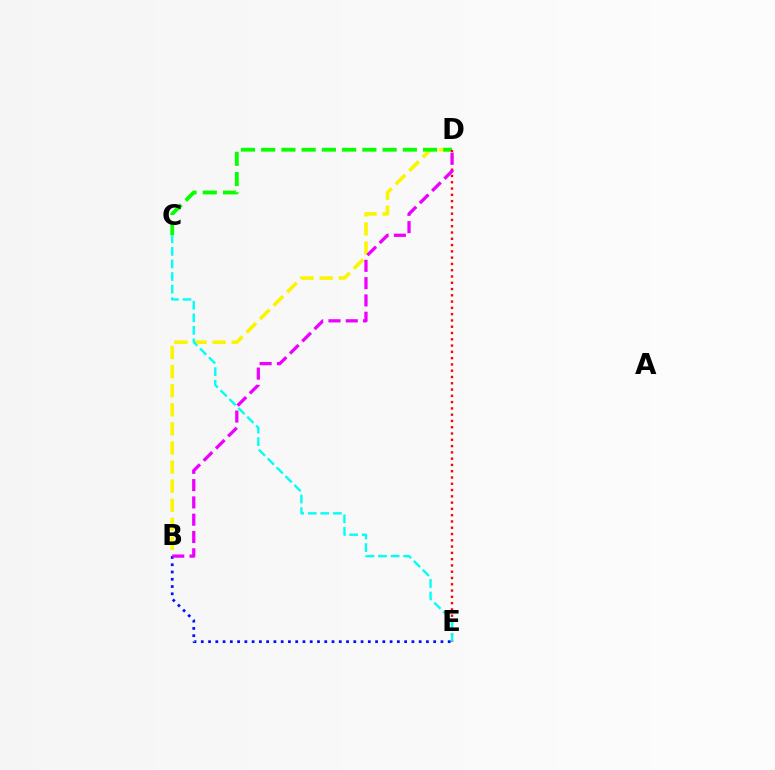{('B', 'D'): [{'color': '#fcf500', 'line_style': 'dashed', 'thickness': 2.59}, {'color': '#ee00ff', 'line_style': 'dashed', 'thickness': 2.35}], ('C', 'D'): [{'color': '#08ff00', 'line_style': 'dashed', 'thickness': 2.75}], ('D', 'E'): [{'color': '#ff0000', 'line_style': 'dotted', 'thickness': 1.71}], ('C', 'E'): [{'color': '#00fff6', 'line_style': 'dashed', 'thickness': 1.71}], ('B', 'E'): [{'color': '#0010ff', 'line_style': 'dotted', 'thickness': 1.97}]}